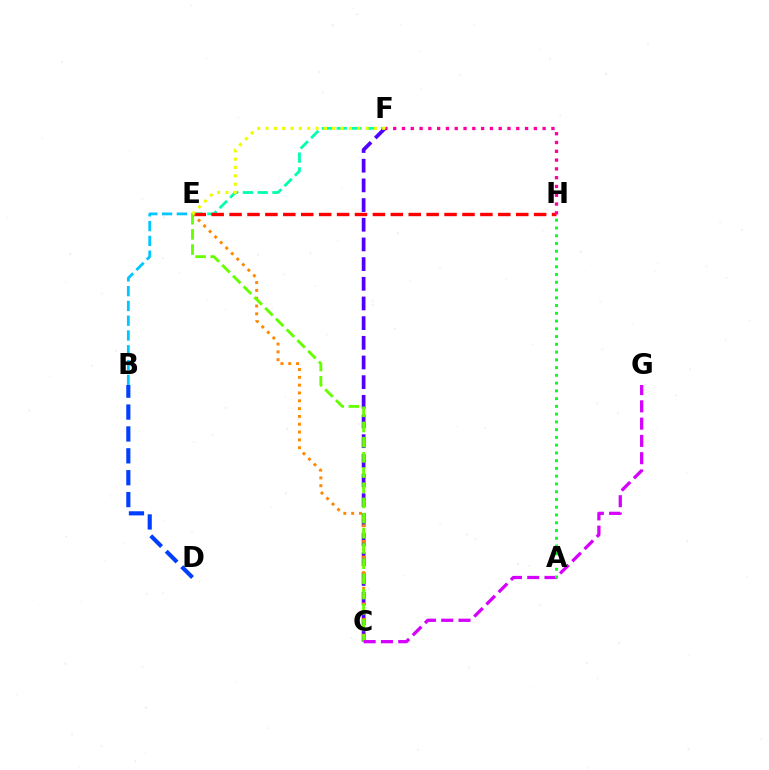{('E', 'F'): [{'color': '#00ffaf', 'line_style': 'dashed', 'thickness': 2.01}, {'color': '#eeff00', 'line_style': 'dotted', 'thickness': 2.27}], ('C', 'F'): [{'color': '#4f00ff', 'line_style': 'dashed', 'thickness': 2.67}], ('B', 'E'): [{'color': '#00c7ff', 'line_style': 'dashed', 'thickness': 2.01}], ('E', 'H'): [{'color': '#ff0000', 'line_style': 'dashed', 'thickness': 2.43}], ('C', 'E'): [{'color': '#ff8800', 'line_style': 'dotted', 'thickness': 2.12}, {'color': '#66ff00', 'line_style': 'dashed', 'thickness': 2.06}], ('C', 'G'): [{'color': '#d600ff', 'line_style': 'dashed', 'thickness': 2.35}], ('B', 'D'): [{'color': '#003fff', 'line_style': 'dashed', 'thickness': 2.97}], ('A', 'H'): [{'color': '#00ff27', 'line_style': 'dotted', 'thickness': 2.11}], ('F', 'H'): [{'color': '#ff00a0', 'line_style': 'dotted', 'thickness': 2.39}]}